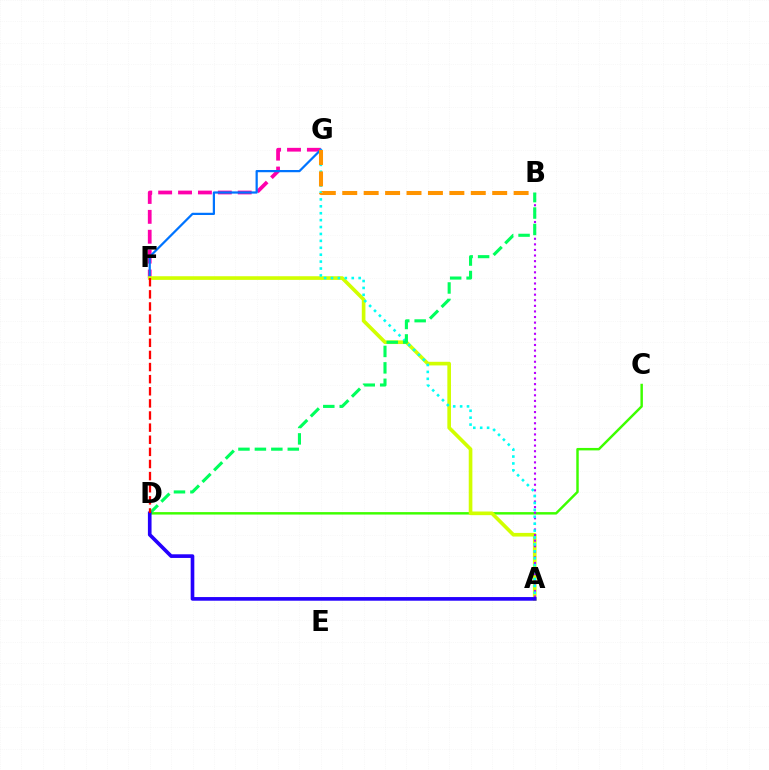{('F', 'G'): [{'color': '#ff00ac', 'line_style': 'dashed', 'thickness': 2.7}, {'color': '#0074ff', 'line_style': 'solid', 'thickness': 1.61}], ('C', 'D'): [{'color': '#3dff00', 'line_style': 'solid', 'thickness': 1.77}], ('A', 'F'): [{'color': '#d1ff00', 'line_style': 'solid', 'thickness': 2.62}], ('A', 'B'): [{'color': '#b900ff', 'line_style': 'dotted', 'thickness': 1.52}], ('A', 'G'): [{'color': '#00fff6', 'line_style': 'dotted', 'thickness': 1.88}], ('B', 'G'): [{'color': '#ff9400', 'line_style': 'dashed', 'thickness': 2.91}], ('B', 'D'): [{'color': '#00ff5c', 'line_style': 'dashed', 'thickness': 2.23}], ('A', 'D'): [{'color': '#2500ff', 'line_style': 'solid', 'thickness': 2.63}], ('D', 'F'): [{'color': '#ff0000', 'line_style': 'dashed', 'thickness': 1.65}]}